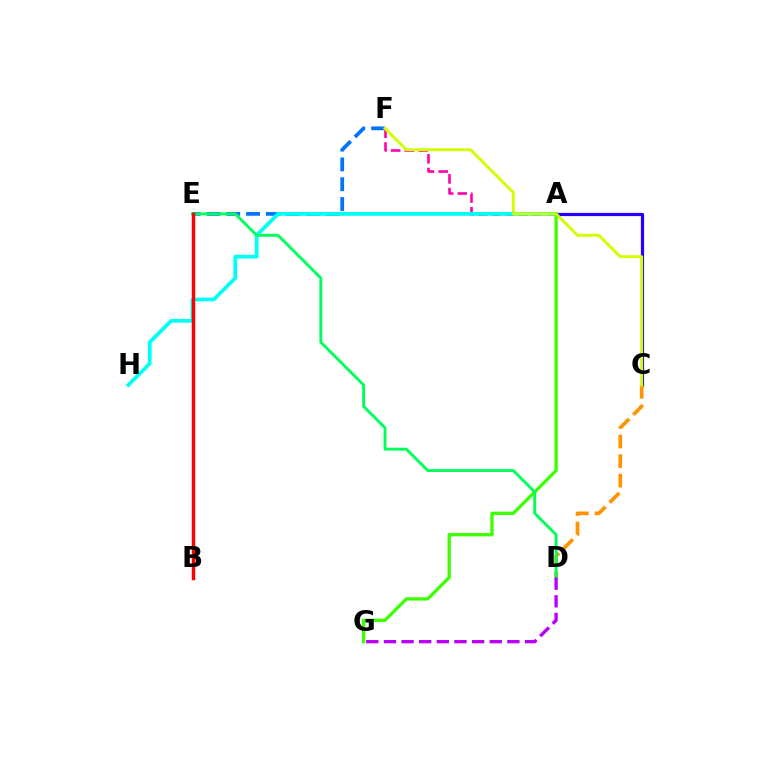{('A', 'C'): [{'color': '#2500ff', 'line_style': 'solid', 'thickness': 2.31}], ('E', 'F'): [{'color': '#0074ff', 'line_style': 'dashed', 'thickness': 2.69}], ('A', 'F'): [{'color': '#ff00ac', 'line_style': 'dashed', 'thickness': 1.86}], ('C', 'D'): [{'color': '#ff9400', 'line_style': 'dashed', 'thickness': 2.65}], ('A', 'H'): [{'color': '#00fff6', 'line_style': 'solid', 'thickness': 2.71}], ('A', 'G'): [{'color': '#3dff00', 'line_style': 'solid', 'thickness': 2.38}], ('C', 'F'): [{'color': '#d1ff00', 'line_style': 'solid', 'thickness': 2.09}], ('D', 'E'): [{'color': '#00ff5c', 'line_style': 'solid', 'thickness': 2.09}], ('B', 'E'): [{'color': '#ff0000', 'line_style': 'solid', 'thickness': 2.49}], ('D', 'G'): [{'color': '#b900ff', 'line_style': 'dashed', 'thickness': 2.4}]}